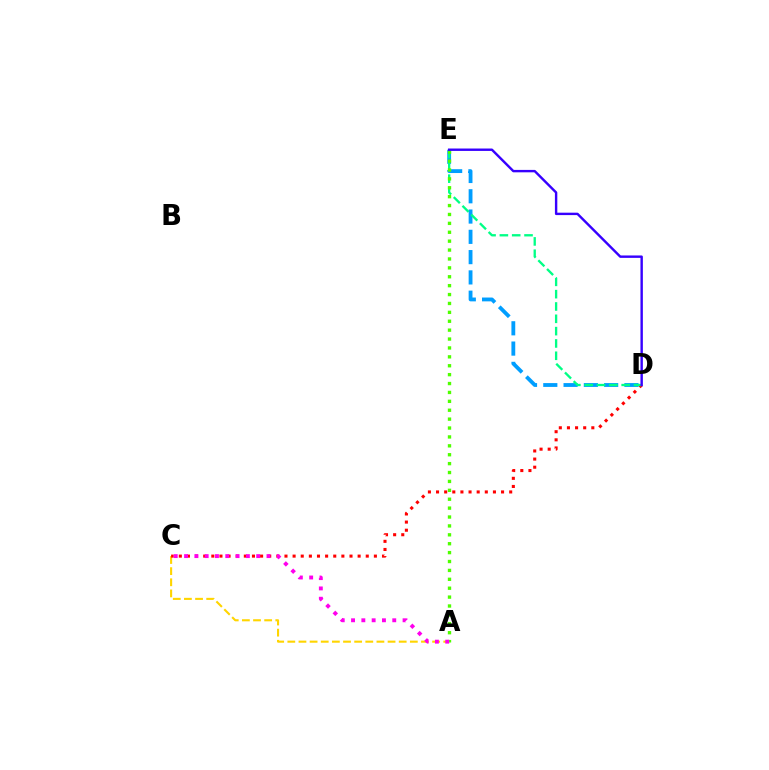{('A', 'C'): [{'color': '#ffd500', 'line_style': 'dashed', 'thickness': 1.51}, {'color': '#ff00ed', 'line_style': 'dotted', 'thickness': 2.8}], ('C', 'D'): [{'color': '#ff0000', 'line_style': 'dotted', 'thickness': 2.21}], ('D', 'E'): [{'color': '#009eff', 'line_style': 'dashed', 'thickness': 2.76}, {'color': '#00ff86', 'line_style': 'dashed', 'thickness': 1.67}, {'color': '#3700ff', 'line_style': 'solid', 'thickness': 1.74}], ('A', 'E'): [{'color': '#4fff00', 'line_style': 'dotted', 'thickness': 2.42}]}